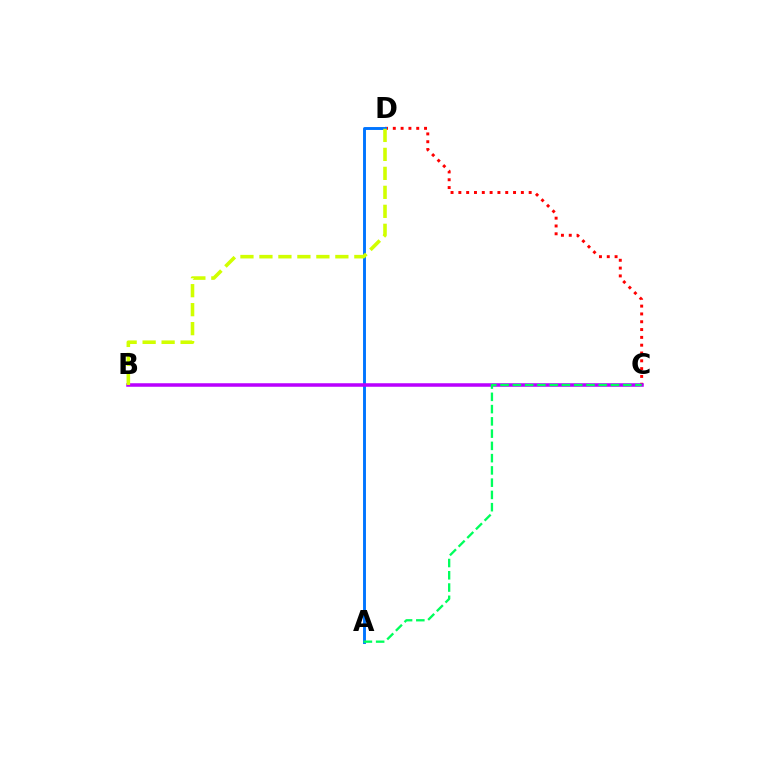{('C', 'D'): [{'color': '#ff0000', 'line_style': 'dotted', 'thickness': 2.12}], ('A', 'D'): [{'color': '#0074ff', 'line_style': 'solid', 'thickness': 2.09}], ('B', 'C'): [{'color': '#b900ff', 'line_style': 'solid', 'thickness': 2.54}], ('A', 'C'): [{'color': '#00ff5c', 'line_style': 'dashed', 'thickness': 1.67}], ('B', 'D'): [{'color': '#d1ff00', 'line_style': 'dashed', 'thickness': 2.58}]}